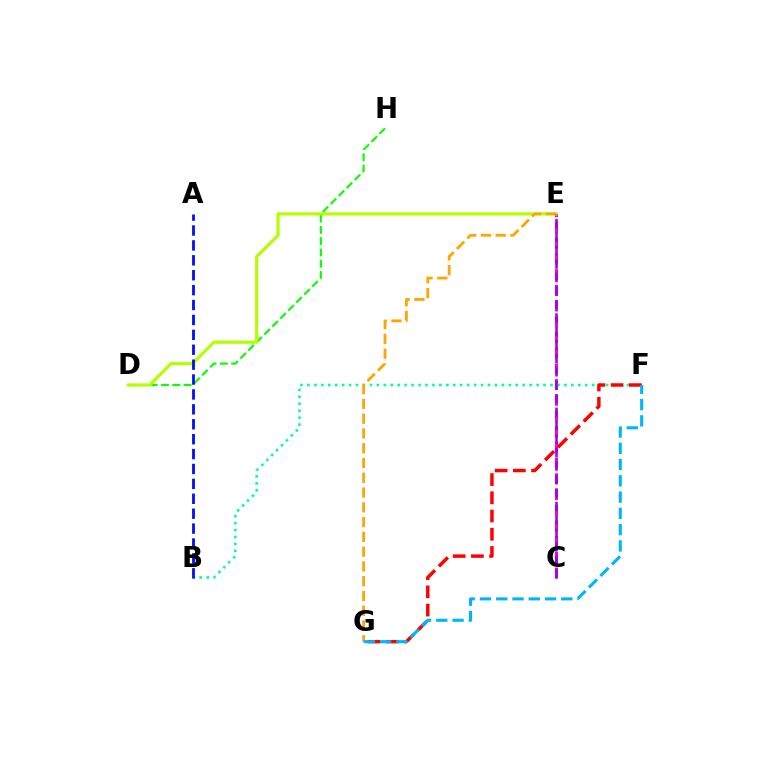{('D', 'H'): [{'color': '#08ff00', 'line_style': 'dashed', 'thickness': 1.53}], ('C', 'E'): [{'color': '#ff00bd', 'line_style': 'dashed', 'thickness': 2.13}, {'color': '#9b00ff', 'line_style': 'dashed', 'thickness': 1.83}], ('D', 'E'): [{'color': '#b3ff00', 'line_style': 'solid', 'thickness': 2.28}], ('B', 'F'): [{'color': '#00ff9d', 'line_style': 'dotted', 'thickness': 1.89}], ('A', 'B'): [{'color': '#0010ff', 'line_style': 'dashed', 'thickness': 2.02}], ('E', 'G'): [{'color': '#ffa500', 'line_style': 'dashed', 'thickness': 2.01}], ('F', 'G'): [{'color': '#ff0000', 'line_style': 'dashed', 'thickness': 2.47}, {'color': '#00b5ff', 'line_style': 'dashed', 'thickness': 2.21}]}